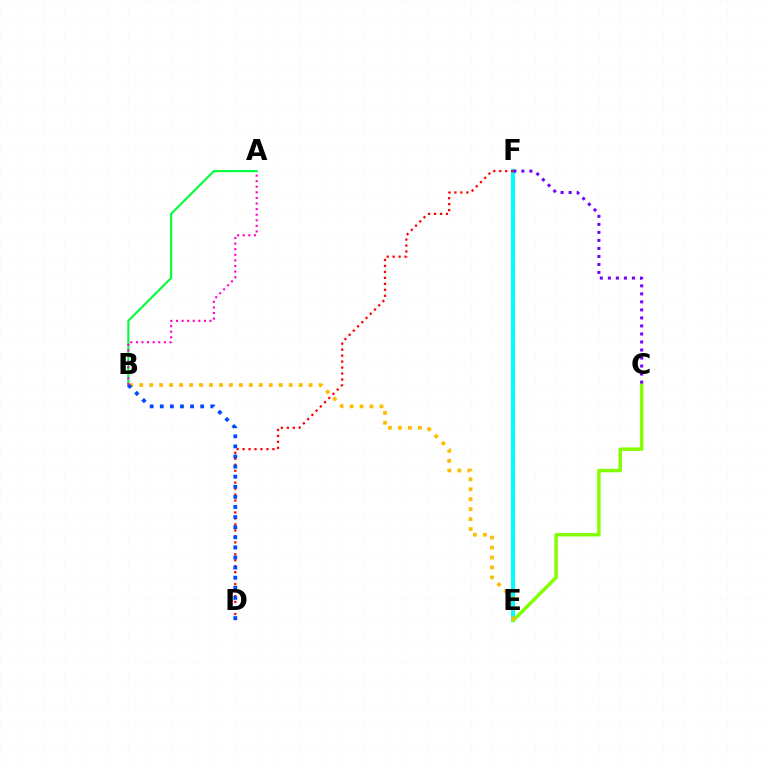{('E', 'F'): [{'color': '#00fff6', 'line_style': 'solid', 'thickness': 2.92}], ('D', 'F'): [{'color': '#ff0000', 'line_style': 'dotted', 'thickness': 1.62}], ('C', 'E'): [{'color': '#84ff00', 'line_style': 'solid', 'thickness': 2.51}], ('B', 'E'): [{'color': '#ffbd00', 'line_style': 'dotted', 'thickness': 2.71}], ('A', 'B'): [{'color': '#00ff39', 'line_style': 'solid', 'thickness': 1.52}, {'color': '#ff00cf', 'line_style': 'dotted', 'thickness': 1.52}], ('B', 'D'): [{'color': '#004bff', 'line_style': 'dotted', 'thickness': 2.74}], ('C', 'F'): [{'color': '#7200ff', 'line_style': 'dotted', 'thickness': 2.18}]}